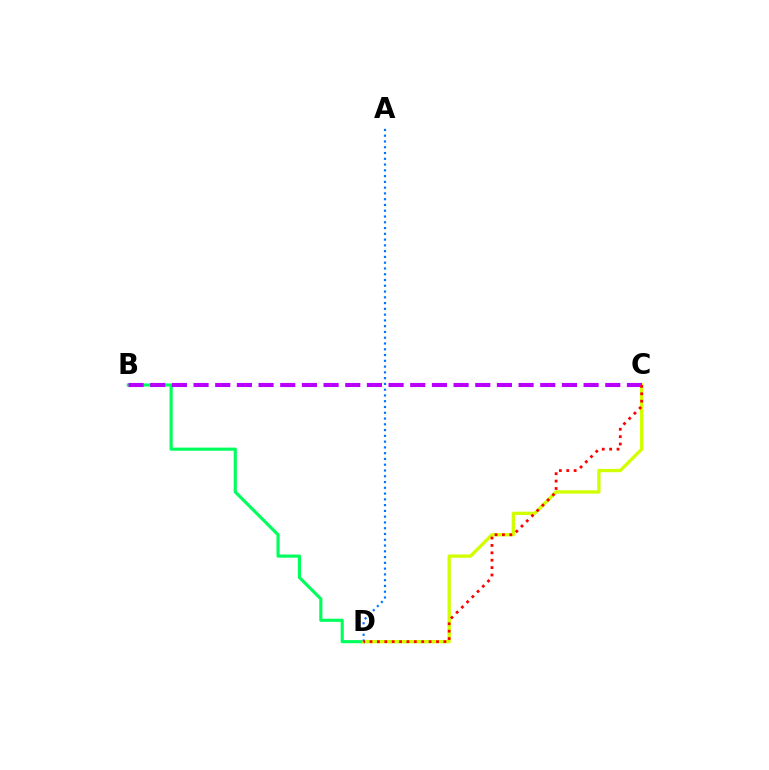{('B', 'D'): [{'color': '#00ff5c', 'line_style': 'solid', 'thickness': 2.26}], ('C', 'D'): [{'color': '#d1ff00', 'line_style': 'solid', 'thickness': 2.38}, {'color': '#ff0000', 'line_style': 'dotted', 'thickness': 2.01}], ('B', 'C'): [{'color': '#b900ff', 'line_style': 'dashed', 'thickness': 2.94}], ('A', 'D'): [{'color': '#0074ff', 'line_style': 'dotted', 'thickness': 1.57}]}